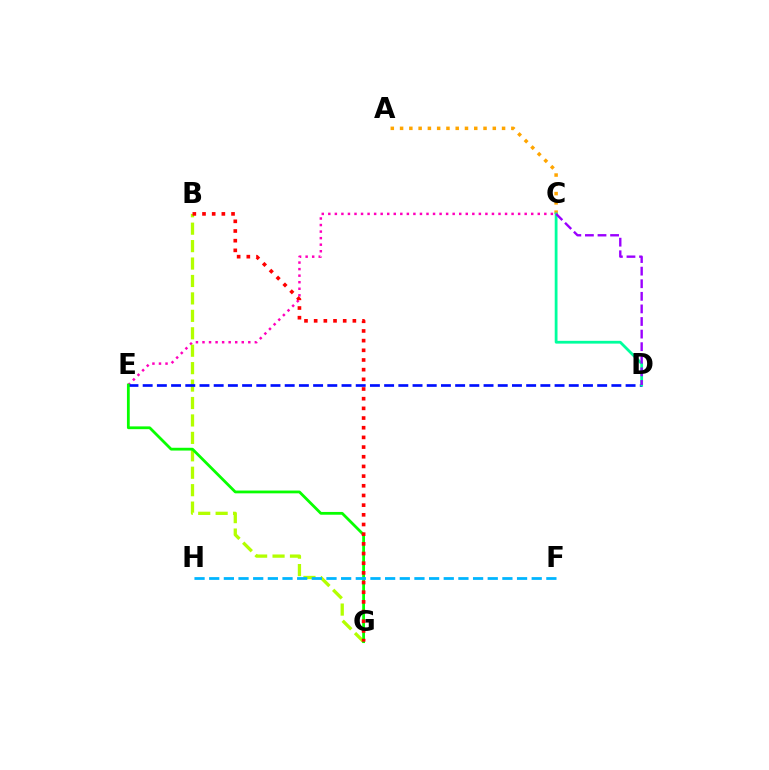{('C', 'E'): [{'color': '#ff00bd', 'line_style': 'dotted', 'thickness': 1.78}], ('B', 'G'): [{'color': '#b3ff00', 'line_style': 'dashed', 'thickness': 2.37}, {'color': '#ff0000', 'line_style': 'dotted', 'thickness': 2.63}], ('D', 'E'): [{'color': '#0010ff', 'line_style': 'dashed', 'thickness': 1.93}], ('E', 'G'): [{'color': '#08ff00', 'line_style': 'solid', 'thickness': 2.0}], ('A', 'C'): [{'color': '#ffa500', 'line_style': 'dotted', 'thickness': 2.52}], ('C', 'D'): [{'color': '#00ff9d', 'line_style': 'solid', 'thickness': 2.0}, {'color': '#9b00ff', 'line_style': 'dashed', 'thickness': 1.71}], ('F', 'H'): [{'color': '#00b5ff', 'line_style': 'dashed', 'thickness': 1.99}]}